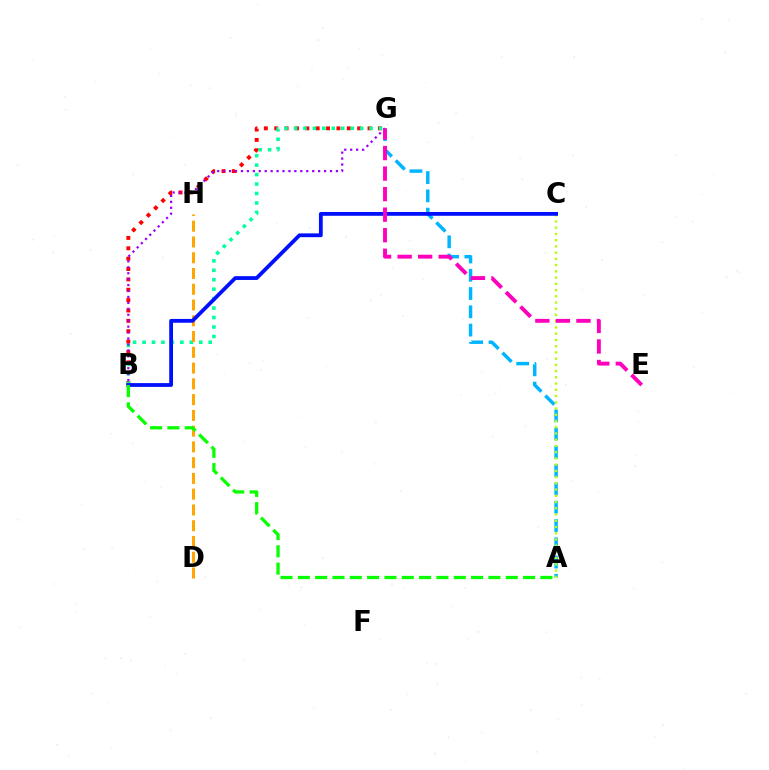{('B', 'G'): [{'color': '#ff0000', 'line_style': 'dotted', 'thickness': 2.82}, {'color': '#00ff9d', 'line_style': 'dotted', 'thickness': 2.57}, {'color': '#9b00ff', 'line_style': 'dotted', 'thickness': 1.61}], ('A', 'G'): [{'color': '#00b5ff', 'line_style': 'dashed', 'thickness': 2.48}], ('A', 'C'): [{'color': '#b3ff00', 'line_style': 'dotted', 'thickness': 1.69}], ('D', 'H'): [{'color': '#ffa500', 'line_style': 'dashed', 'thickness': 2.14}], ('B', 'C'): [{'color': '#0010ff', 'line_style': 'solid', 'thickness': 2.73}], ('E', 'G'): [{'color': '#ff00bd', 'line_style': 'dashed', 'thickness': 2.79}], ('A', 'B'): [{'color': '#08ff00', 'line_style': 'dashed', 'thickness': 2.35}]}